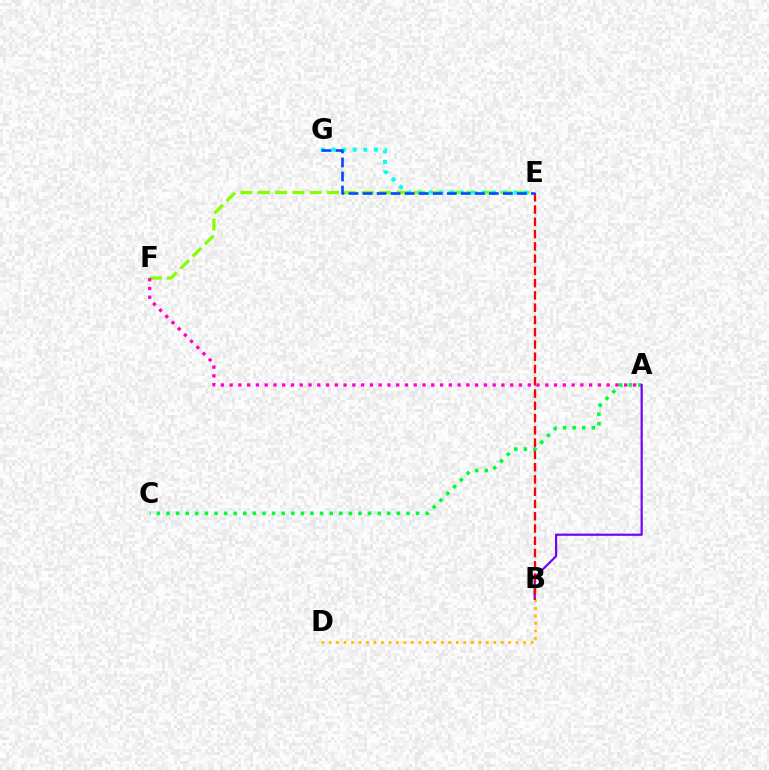{('B', 'D'): [{'color': '#ffbd00', 'line_style': 'dotted', 'thickness': 2.03}], ('A', 'C'): [{'color': '#00ff39', 'line_style': 'dotted', 'thickness': 2.61}], ('E', 'F'): [{'color': '#84ff00', 'line_style': 'dashed', 'thickness': 2.35}], ('A', 'B'): [{'color': '#7200ff', 'line_style': 'solid', 'thickness': 1.58}], ('A', 'F'): [{'color': '#ff00cf', 'line_style': 'dotted', 'thickness': 2.38}], ('B', 'E'): [{'color': '#ff0000', 'line_style': 'dashed', 'thickness': 1.67}], ('E', 'G'): [{'color': '#00fff6', 'line_style': 'dotted', 'thickness': 2.88}, {'color': '#004bff', 'line_style': 'dashed', 'thickness': 1.91}]}